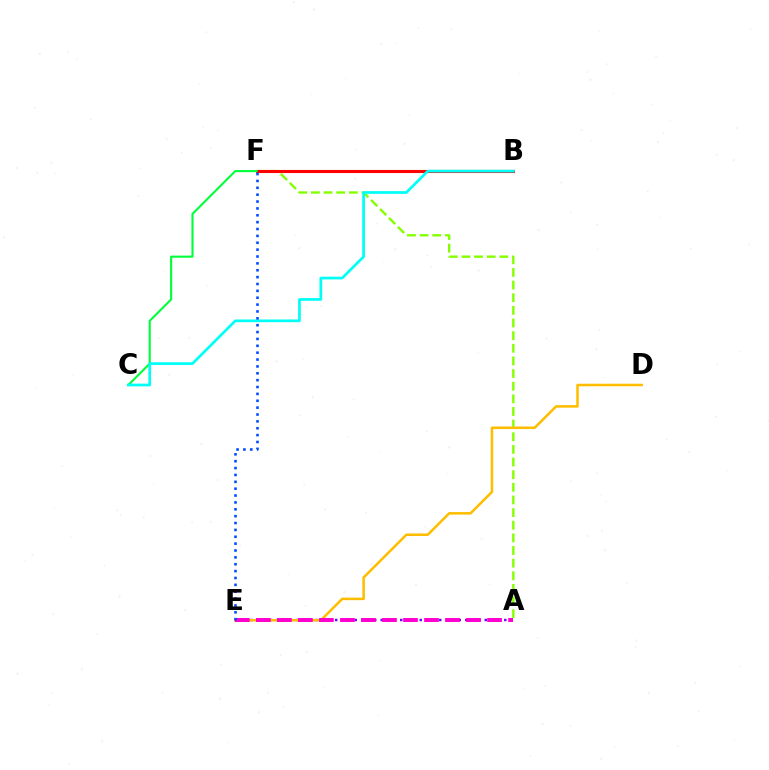{('A', 'F'): [{'color': '#84ff00', 'line_style': 'dashed', 'thickness': 1.72}], ('A', 'E'): [{'color': '#7200ff', 'line_style': 'dotted', 'thickness': 1.77}, {'color': '#ff00cf', 'line_style': 'dashed', 'thickness': 2.86}], ('B', 'F'): [{'color': '#ff0000', 'line_style': 'solid', 'thickness': 2.23}], ('D', 'E'): [{'color': '#ffbd00', 'line_style': 'solid', 'thickness': 1.83}], ('C', 'F'): [{'color': '#00ff39', 'line_style': 'solid', 'thickness': 1.51}], ('B', 'C'): [{'color': '#00fff6', 'line_style': 'solid', 'thickness': 1.96}], ('E', 'F'): [{'color': '#004bff', 'line_style': 'dotted', 'thickness': 1.87}]}